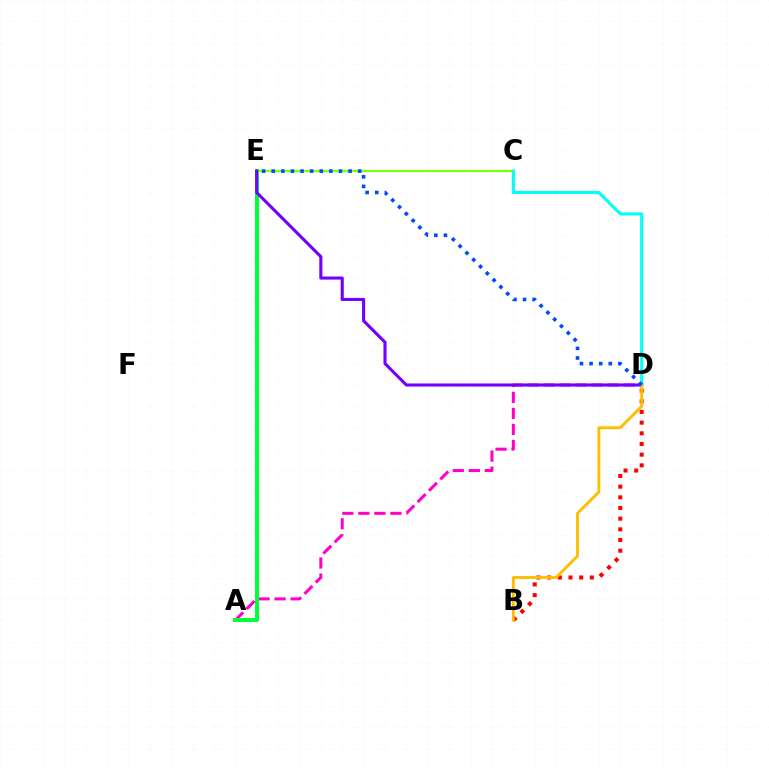{('A', 'D'): [{'color': '#ff00cf', 'line_style': 'dashed', 'thickness': 2.18}], ('C', 'E'): [{'color': '#84ff00', 'line_style': 'solid', 'thickness': 1.59}], ('A', 'E'): [{'color': '#00ff39', 'line_style': 'solid', 'thickness': 2.89}], ('C', 'D'): [{'color': '#00fff6', 'line_style': 'solid', 'thickness': 2.23}], ('B', 'D'): [{'color': '#ff0000', 'line_style': 'dotted', 'thickness': 2.9}, {'color': '#ffbd00', 'line_style': 'solid', 'thickness': 2.06}], ('D', 'E'): [{'color': '#7200ff', 'line_style': 'solid', 'thickness': 2.22}, {'color': '#004bff', 'line_style': 'dotted', 'thickness': 2.61}]}